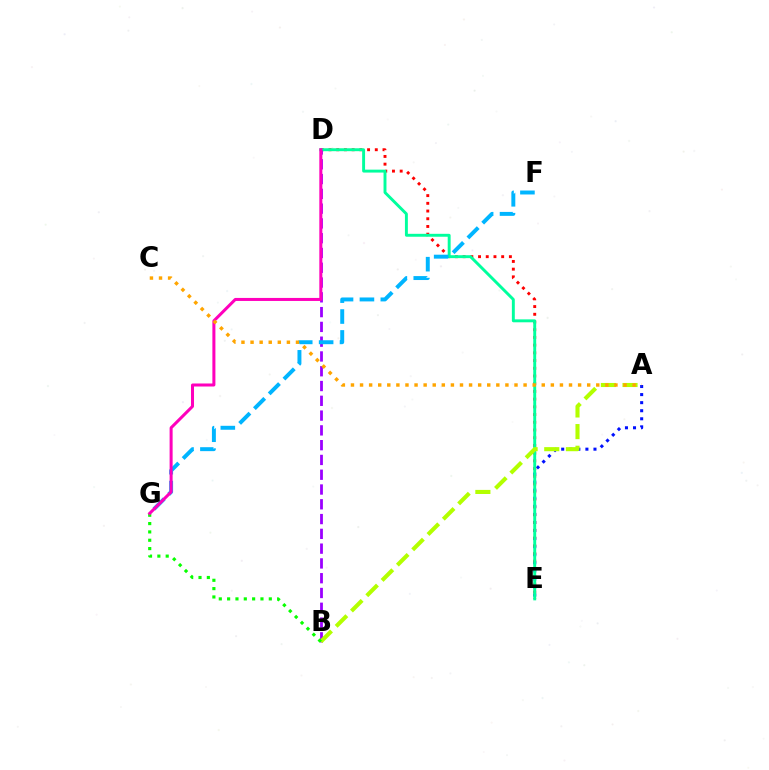{('A', 'E'): [{'color': '#0010ff', 'line_style': 'dotted', 'thickness': 2.19}], ('D', 'E'): [{'color': '#ff0000', 'line_style': 'dotted', 'thickness': 2.1}, {'color': '#00ff9d', 'line_style': 'solid', 'thickness': 2.1}], ('B', 'D'): [{'color': '#9b00ff', 'line_style': 'dashed', 'thickness': 2.01}], ('F', 'G'): [{'color': '#00b5ff', 'line_style': 'dashed', 'thickness': 2.84}], ('A', 'B'): [{'color': '#b3ff00', 'line_style': 'dashed', 'thickness': 2.94}], ('B', 'G'): [{'color': '#08ff00', 'line_style': 'dotted', 'thickness': 2.26}], ('D', 'G'): [{'color': '#ff00bd', 'line_style': 'solid', 'thickness': 2.18}], ('A', 'C'): [{'color': '#ffa500', 'line_style': 'dotted', 'thickness': 2.47}]}